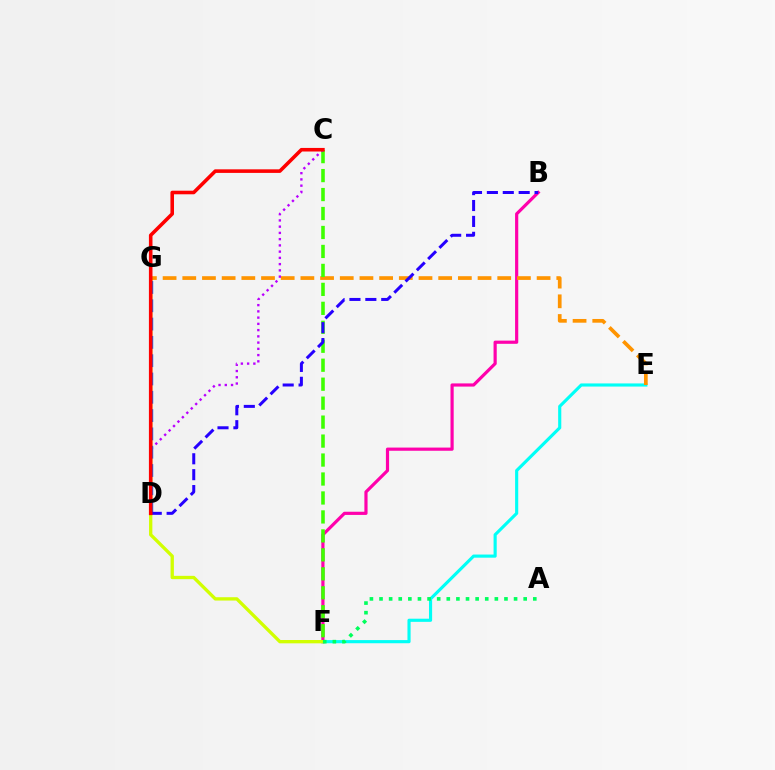{('E', 'F'): [{'color': '#00fff6', 'line_style': 'solid', 'thickness': 2.26}], ('B', 'F'): [{'color': '#ff00ac', 'line_style': 'solid', 'thickness': 2.29}], ('F', 'G'): [{'color': '#d1ff00', 'line_style': 'solid', 'thickness': 2.39}], ('E', 'G'): [{'color': '#ff9400', 'line_style': 'dashed', 'thickness': 2.67}], ('C', 'F'): [{'color': '#3dff00', 'line_style': 'dashed', 'thickness': 2.58}], ('C', 'D'): [{'color': '#b900ff', 'line_style': 'dotted', 'thickness': 1.7}, {'color': '#ff0000', 'line_style': 'solid', 'thickness': 2.57}], ('D', 'G'): [{'color': '#0074ff', 'line_style': 'dashed', 'thickness': 2.49}], ('B', 'D'): [{'color': '#2500ff', 'line_style': 'dashed', 'thickness': 2.16}], ('A', 'F'): [{'color': '#00ff5c', 'line_style': 'dotted', 'thickness': 2.61}]}